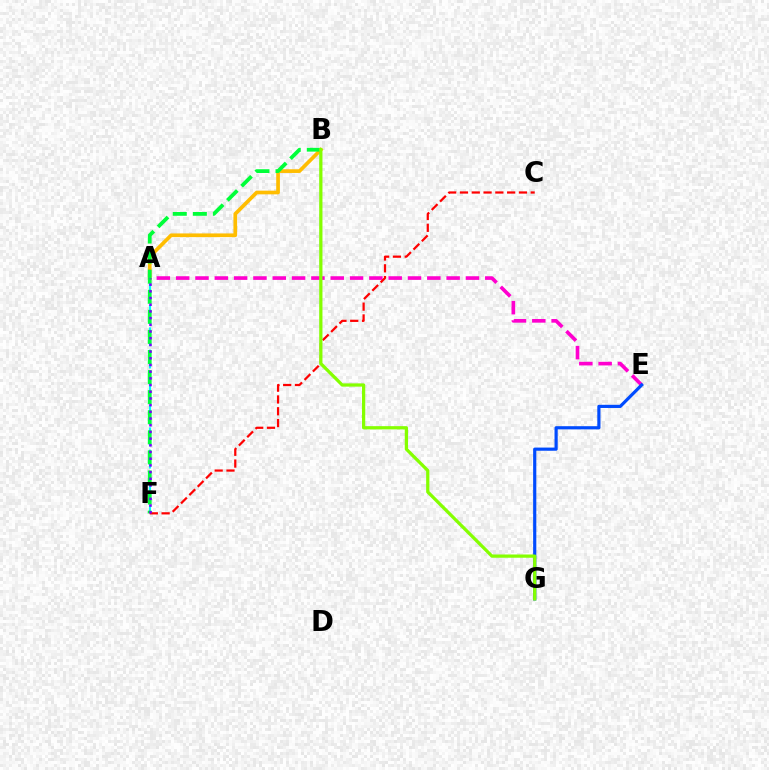{('A', 'F'): [{'color': '#00fff6', 'line_style': 'dashed', 'thickness': 1.51}, {'color': '#7200ff', 'line_style': 'dotted', 'thickness': 1.82}], ('A', 'B'): [{'color': '#ffbd00', 'line_style': 'solid', 'thickness': 2.66}], ('A', 'E'): [{'color': '#ff00cf', 'line_style': 'dashed', 'thickness': 2.62}], ('B', 'F'): [{'color': '#00ff39', 'line_style': 'dashed', 'thickness': 2.73}], ('C', 'F'): [{'color': '#ff0000', 'line_style': 'dashed', 'thickness': 1.6}], ('E', 'G'): [{'color': '#004bff', 'line_style': 'solid', 'thickness': 2.29}], ('B', 'G'): [{'color': '#84ff00', 'line_style': 'solid', 'thickness': 2.34}]}